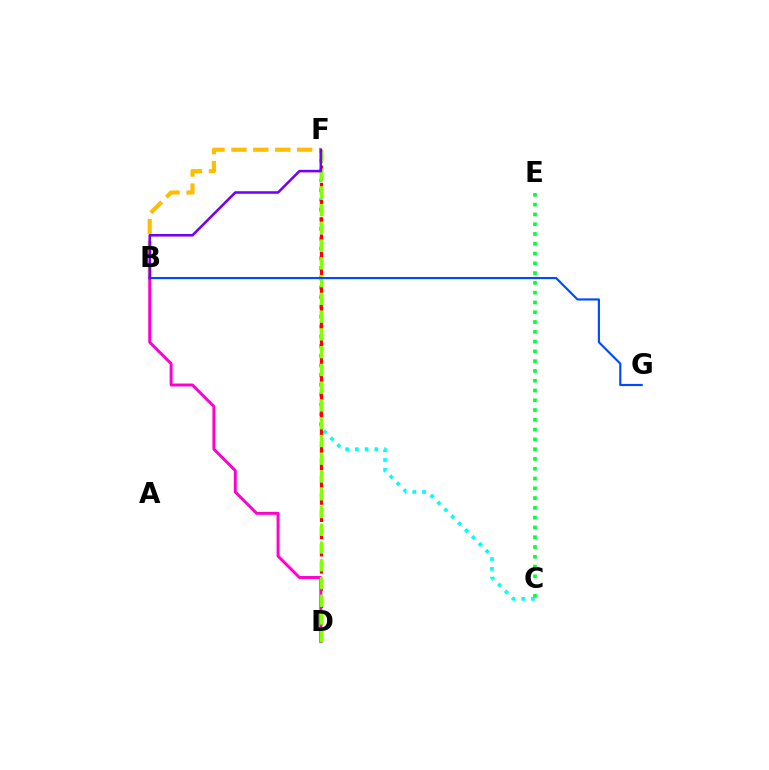{('C', 'F'): [{'color': '#00fff6', 'line_style': 'dotted', 'thickness': 2.65}], ('D', 'F'): [{'color': '#ff0000', 'line_style': 'dashed', 'thickness': 2.34}, {'color': '#84ff00', 'line_style': 'dashed', 'thickness': 2.41}], ('B', 'F'): [{'color': '#ffbd00', 'line_style': 'dashed', 'thickness': 2.98}, {'color': '#7200ff', 'line_style': 'solid', 'thickness': 1.84}], ('B', 'D'): [{'color': '#ff00cf', 'line_style': 'solid', 'thickness': 2.12}], ('B', 'G'): [{'color': '#004bff', 'line_style': 'solid', 'thickness': 1.55}], ('C', 'E'): [{'color': '#00ff39', 'line_style': 'dotted', 'thickness': 2.66}]}